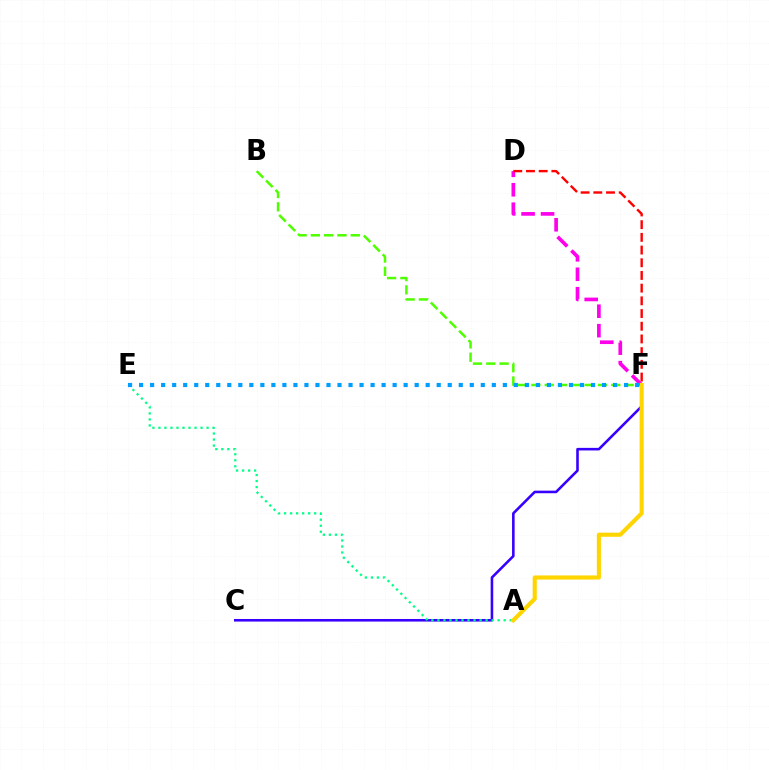{('B', 'F'): [{'color': '#4fff00', 'line_style': 'dashed', 'thickness': 1.81}], ('C', 'F'): [{'color': '#3700ff', 'line_style': 'solid', 'thickness': 1.86}], ('A', 'E'): [{'color': '#00ff86', 'line_style': 'dotted', 'thickness': 1.64}], ('D', 'F'): [{'color': '#ff00ed', 'line_style': 'dashed', 'thickness': 2.64}, {'color': '#ff0000', 'line_style': 'dashed', 'thickness': 1.73}], ('A', 'F'): [{'color': '#ffd500', 'line_style': 'solid', 'thickness': 2.96}], ('E', 'F'): [{'color': '#009eff', 'line_style': 'dotted', 'thickness': 2.99}]}